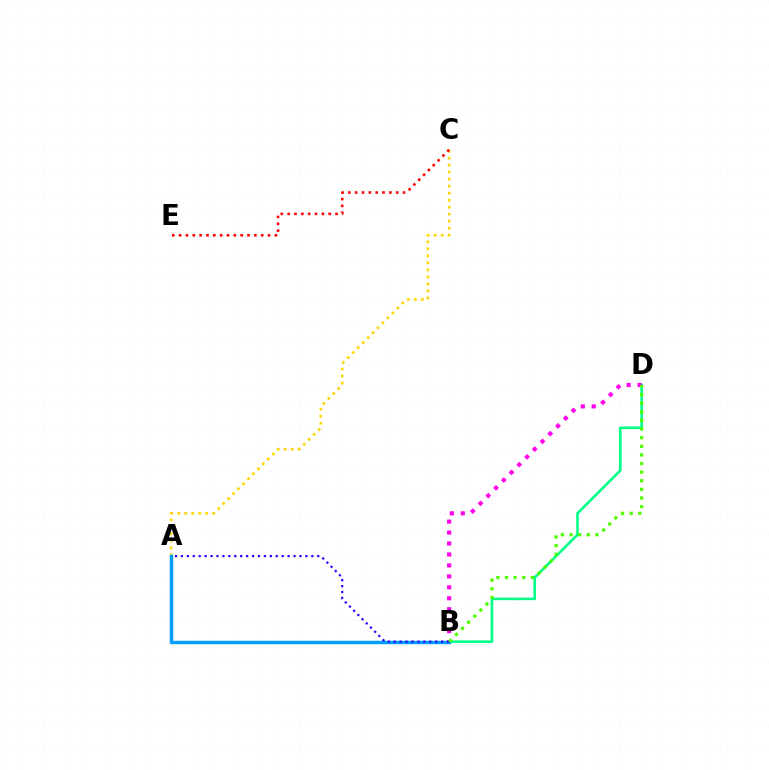{('A', 'C'): [{'color': '#ffd500', 'line_style': 'dotted', 'thickness': 1.9}], ('C', 'E'): [{'color': '#ff0000', 'line_style': 'dotted', 'thickness': 1.86}], ('B', 'D'): [{'color': '#00ff86', 'line_style': 'solid', 'thickness': 1.88}, {'color': '#ff00ed', 'line_style': 'dotted', 'thickness': 2.98}, {'color': '#4fff00', 'line_style': 'dotted', 'thickness': 2.34}], ('A', 'B'): [{'color': '#009eff', 'line_style': 'solid', 'thickness': 2.49}, {'color': '#3700ff', 'line_style': 'dotted', 'thickness': 1.61}]}